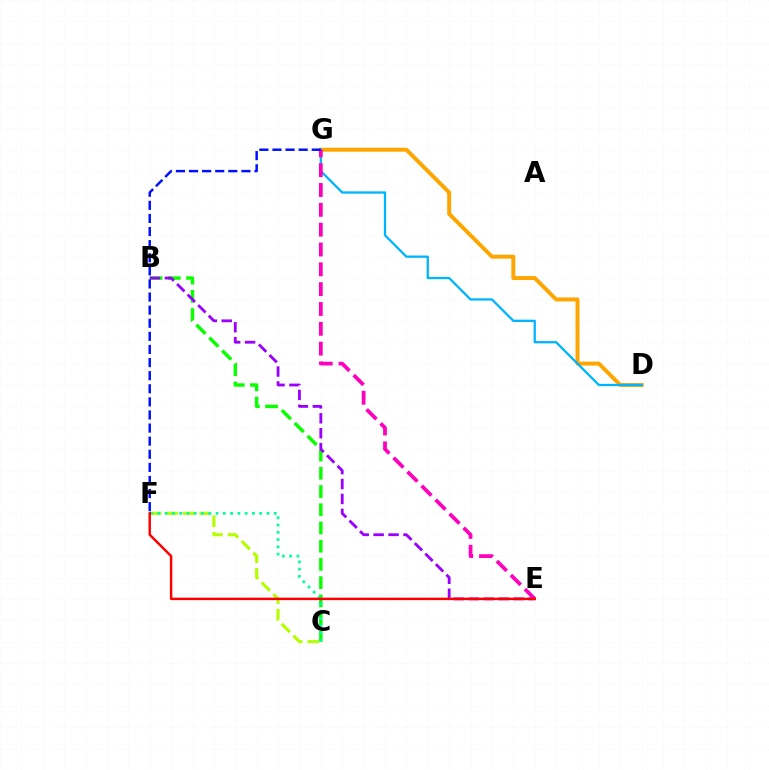{('B', 'C'): [{'color': '#08ff00', 'line_style': 'dashed', 'thickness': 2.48}], ('D', 'G'): [{'color': '#ffa500', 'line_style': 'solid', 'thickness': 2.84}, {'color': '#00b5ff', 'line_style': 'solid', 'thickness': 1.65}], ('E', 'G'): [{'color': '#ff00bd', 'line_style': 'dashed', 'thickness': 2.69}], ('C', 'F'): [{'color': '#b3ff00', 'line_style': 'dashed', 'thickness': 2.25}, {'color': '#00ff9d', 'line_style': 'dotted', 'thickness': 1.98}], ('B', 'E'): [{'color': '#9b00ff', 'line_style': 'dashed', 'thickness': 2.03}], ('F', 'G'): [{'color': '#0010ff', 'line_style': 'dashed', 'thickness': 1.78}], ('E', 'F'): [{'color': '#ff0000', 'line_style': 'solid', 'thickness': 1.78}]}